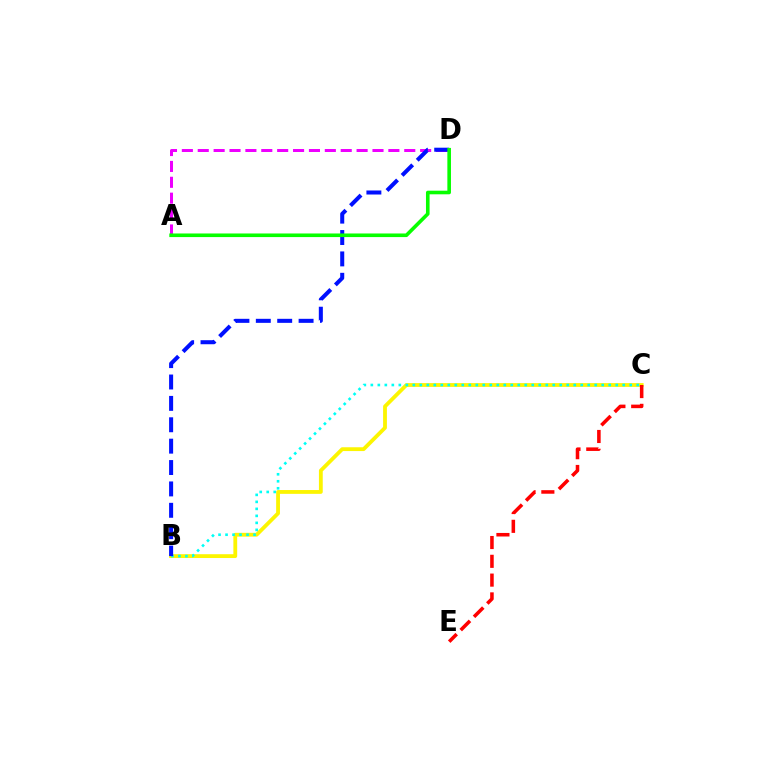{('B', 'C'): [{'color': '#fcf500', 'line_style': 'solid', 'thickness': 2.74}, {'color': '#00fff6', 'line_style': 'dotted', 'thickness': 1.9}], ('A', 'D'): [{'color': '#ee00ff', 'line_style': 'dashed', 'thickness': 2.16}, {'color': '#08ff00', 'line_style': 'solid', 'thickness': 2.6}], ('C', 'E'): [{'color': '#ff0000', 'line_style': 'dashed', 'thickness': 2.55}], ('B', 'D'): [{'color': '#0010ff', 'line_style': 'dashed', 'thickness': 2.91}]}